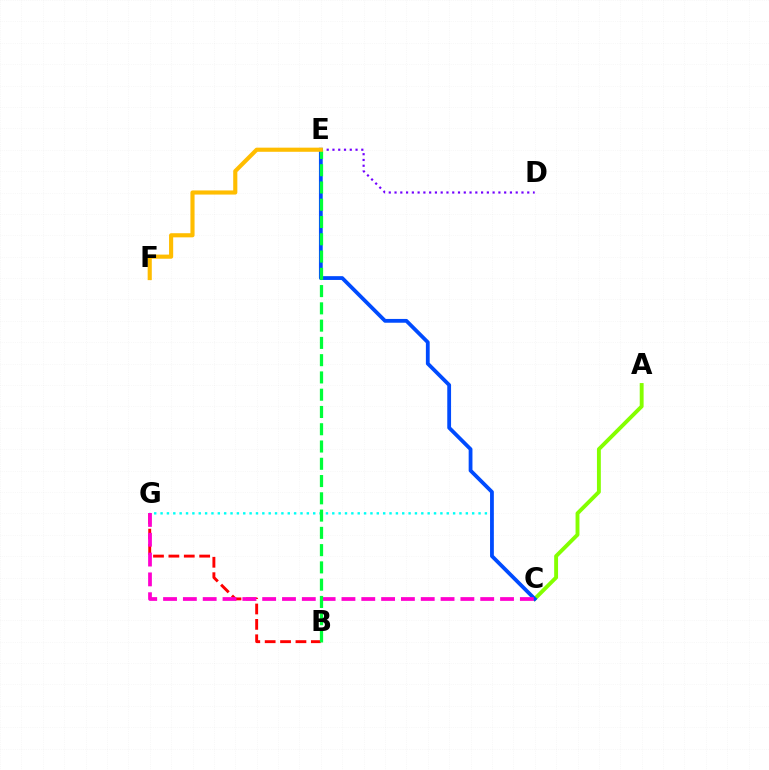{('B', 'G'): [{'color': '#ff0000', 'line_style': 'dashed', 'thickness': 2.09}], ('C', 'G'): [{'color': '#00fff6', 'line_style': 'dotted', 'thickness': 1.73}, {'color': '#ff00cf', 'line_style': 'dashed', 'thickness': 2.69}], ('A', 'C'): [{'color': '#84ff00', 'line_style': 'solid', 'thickness': 2.8}], ('D', 'E'): [{'color': '#7200ff', 'line_style': 'dotted', 'thickness': 1.57}], ('C', 'E'): [{'color': '#004bff', 'line_style': 'solid', 'thickness': 2.73}], ('B', 'E'): [{'color': '#00ff39', 'line_style': 'dashed', 'thickness': 2.35}], ('E', 'F'): [{'color': '#ffbd00', 'line_style': 'solid', 'thickness': 2.97}]}